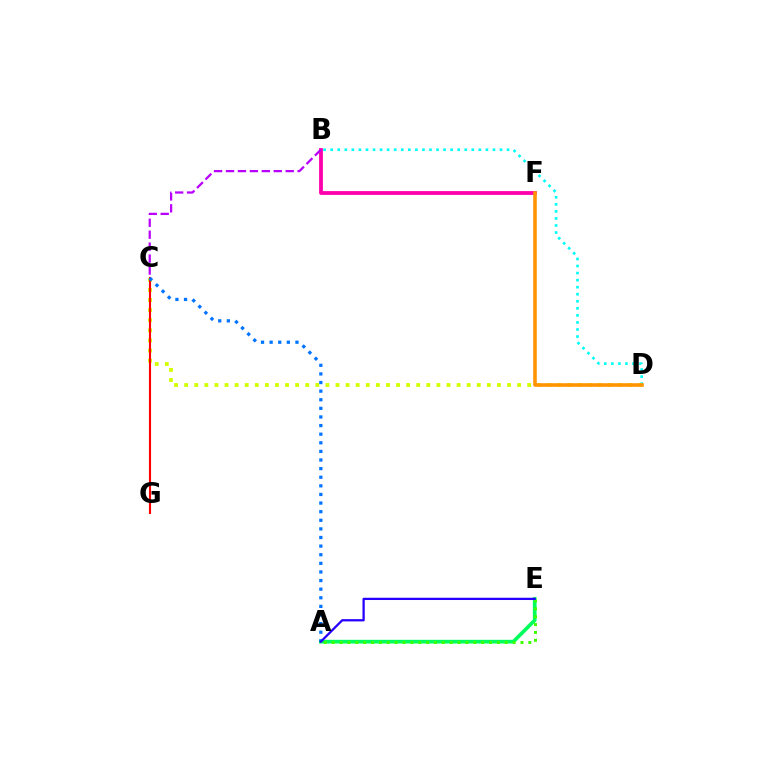{('A', 'E'): [{'color': '#00ff5c', 'line_style': 'solid', 'thickness': 2.66}, {'color': '#3dff00', 'line_style': 'dotted', 'thickness': 2.14}, {'color': '#2500ff', 'line_style': 'solid', 'thickness': 1.63}], ('B', 'D'): [{'color': '#00fff6', 'line_style': 'dotted', 'thickness': 1.92}], ('C', 'D'): [{'color': '#d1ff00', 'line_style': 'dotted', 'thickness': 2.74}], ('B', 'F'): [{'color': '#ff00ac', 'line_style': 'solid', 'thickness': 2.74}], ('C', 'G'): [{'color': '#ff0000', 'line_style': 'solid', 'thickness': 1.52}], ('A', 'C'): [{'color': '#0074ff', 'line_style': 'dotted', 'thickness': 2.34}], ('B', 'C'): [{'color': '#b900ff', 'line_style': 'dashed', 'thickness': 1.62}], ('D', 'F'): [{'color': '#ff9400', 'line_style': 'solid', 'thickness': 2.57}]}